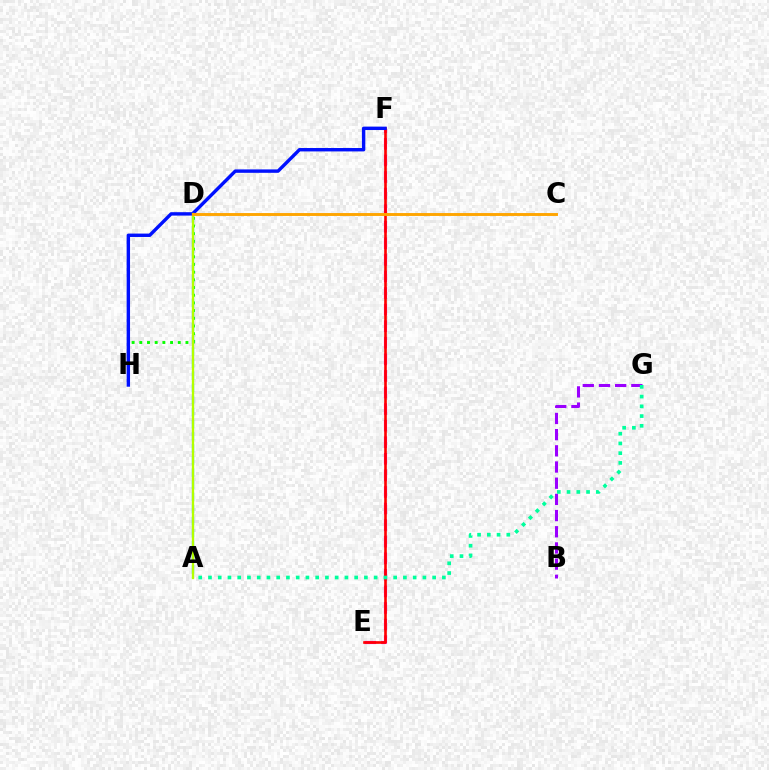{('B', 'G'): [{'color': '#9b00ff', 'line_style': 'dashed', 'thickness': 2.2}], ('D', 'H'): [{'color': '#08ff00', 'line_style': 'dotted', 'thickness': 2.09}], ('E', 'F'): [{'color': '#ff00bd', 'line_style': 'dashed', 'thickness': 2.25}, {'color': '#ff0000', 'line_style': 'solid', 'thickness': 1.89}], ('A', 'D'): [{'color': '#00b5ff', 'line_style': 'dashed', 'thickness': 1.65}, {'color': '#b3ff00', 'line_style': 'solid', 'thickness': 1.65}], ('F', 'H'): [{'color': '#0010ff', 'line_style': 'solid', 'thickness': 2.45}], ('A', 'G'): [{'color': '#00ff9d', 'line_style': 'dotted', 'thickness': 2.65}], ('C', 'D'): [{'color': '#ffa500', 'line_style': 'solid', 'thickness': 2.09}]}